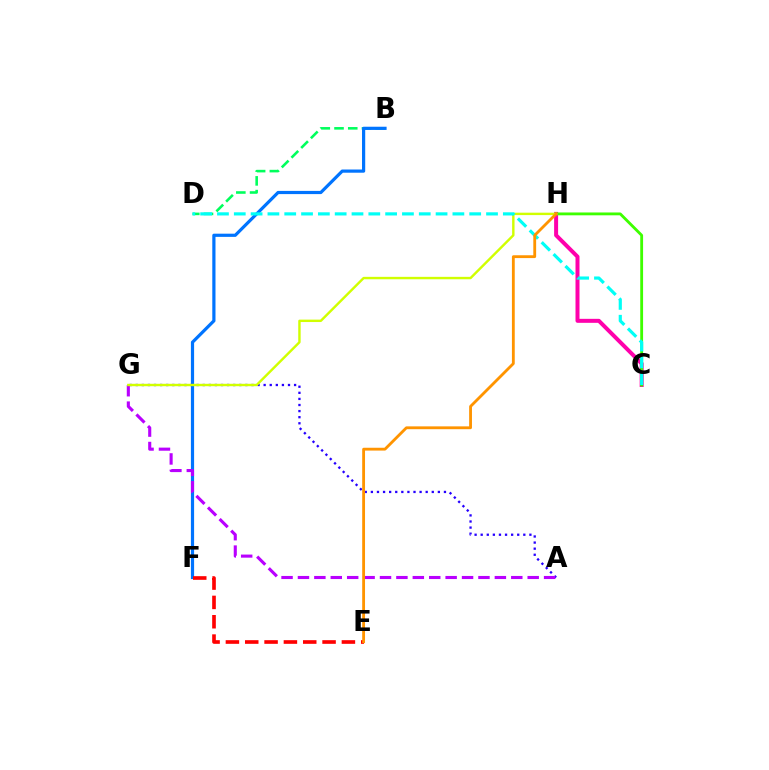{('B', 'D'): [{'color': '#00ff5c', 'line_style': 'dashed', 'thickness': 1.87}], ('C', 'H'): [{'color': '#ff00ac', 'line_style': 'solid', 'thickness': 2.87}, {'color': '#3dff00', 'line_style': 'solid', 'thickness': 2.04}], ('B', 'F'): [{'color': '#0074ff', 'line_style': 'solid', 'thickness': 2.3}], ('A', 'G'): [{'color': '#2500ff', 'line_style': 'dotted', 'thickness': 1.65}, {'color': '#b900ff', 'line_style': 'dashed', 'thickness': 2.23}], ('E', 'F'): [{'color': '#ff0000', 'line_style': 'dashed', 'thickness': 2.63}], ('G', 'H'): [{'color': '#d1ff00', 'line_style': 'solid', 'thickness': 1.74}], ('C', 'D'): [{'color': '#00fff6', 'line_style': 'dashed', 'thickness': 2.28}], ('E', 'H'): [{'color': '#ff9400', 'line_style': 'solid', 'thickness': 2.04}]}